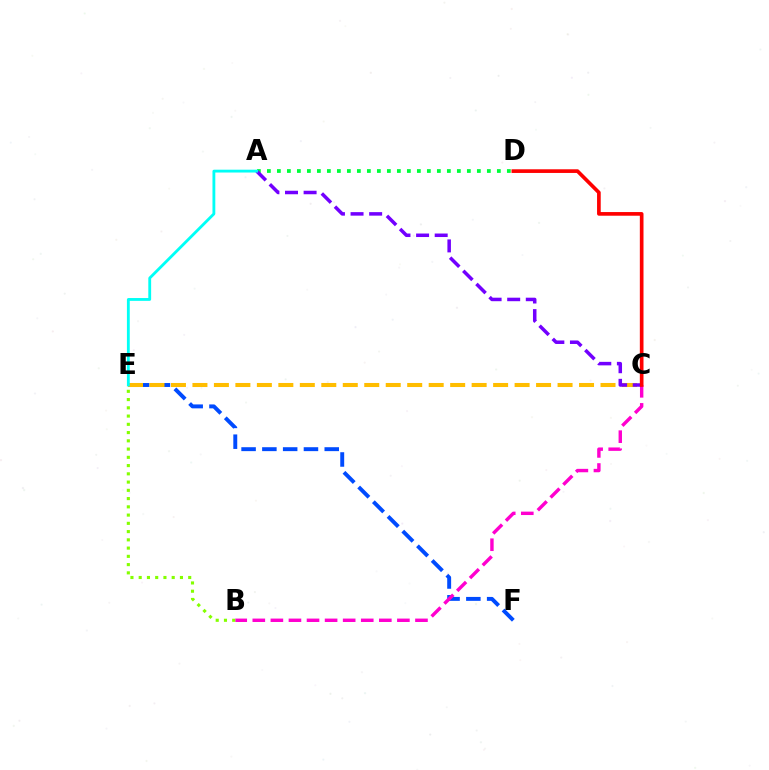{('A', 'D'): [{'color': '#00ff39', 'line_style': 'dotted', 'thickness': 2.72}], ('E', 'F'): [{'color': '#004bff', 'line_style': 'dashed', 'thickness': 2.82}], ('B', 'C'): [{'color': '#ff00cf', 'line_style': 'dashed', 'thickness': 2.46}], ('B', 'E'): [{'color': '#84ff00', 'line_style': 'dotted', 'thickness': 2.24}], ('C', 'E'): [{'color': '#ffbd00', 'line_style': 'dashed', 'thickness': 2.92}], ('A', 'C'): [{'color': '#7200ff', 'line_style': 'dashed', 'thickness': 2.53}], ('A', 'E'): [{'color': '#00fff6', 'line_style': 'solid', 'thickness': 2.04}], ('C', 'D'): [{'color': '#ff0000', 'line_style': 'solid', 'thickness': 2.64}]}